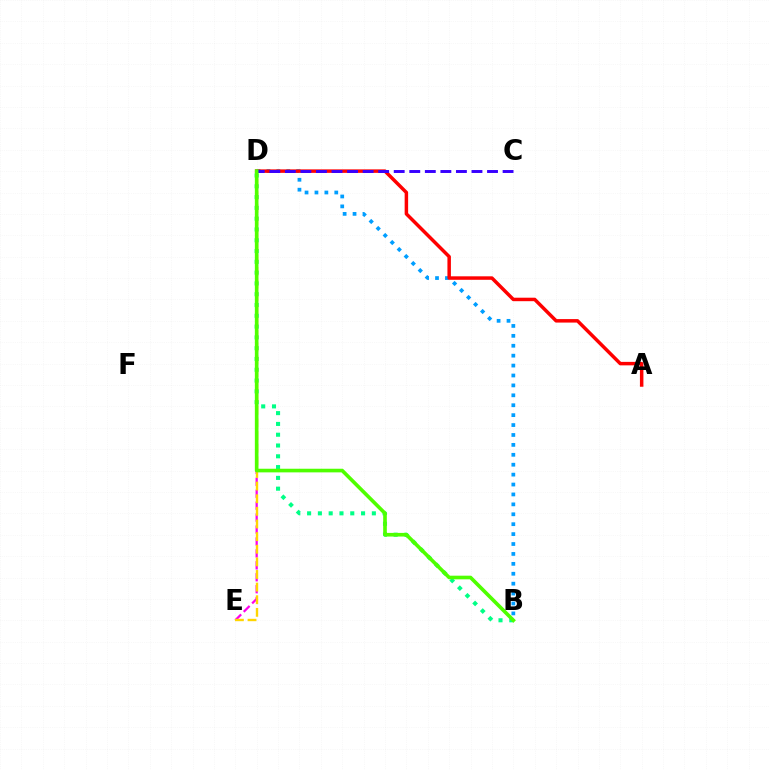{('D', 'E'): [{'color': '#ff00ed', 'line_style': 'dashed', 'thickness': 1.62}, {'color': '#ffd500', 'line_style': 'dashed', 'thickness': 1.72}], ('B', 'D'): [{'color': '#00ff86', 'line_style': 'dotted', 'thickness': 2.93}, {'color': '#009eff', 'line_style': 'dotted', 'thickness': 2.69}, {'color': '#4fff00', 'line_style': 'solid', 'thickness': 2.61}], ('A', 'D'): [{'color': '#ff0000', 'line_style': 'solid', 'thickness': 2.51}], ('C', 'D'): [{'color': '#3700ff', 'line_style': 'dashed', 'thickness': 2.11}]}